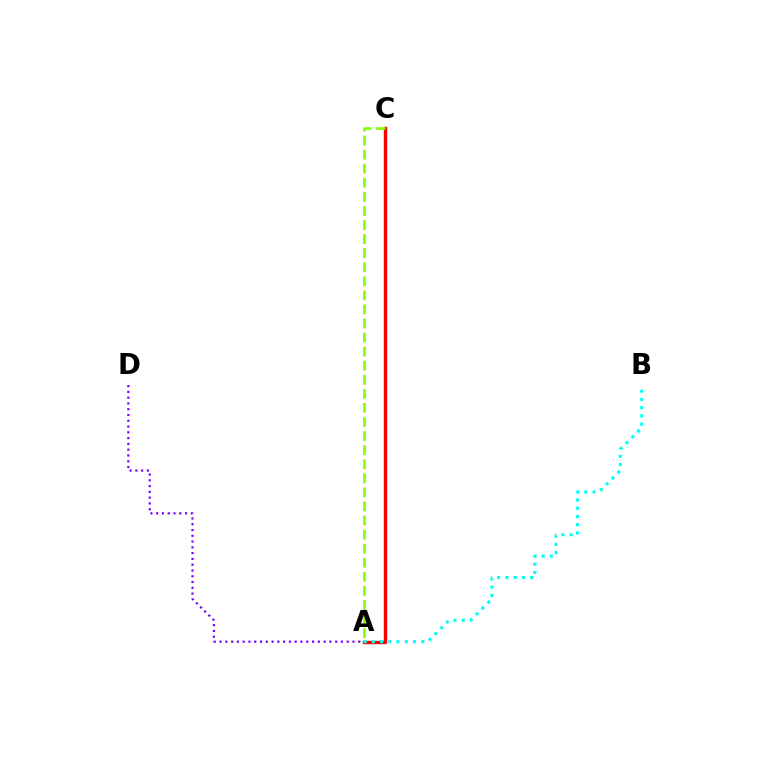{('A', 'C'): [{'color': '#ff0000', 'line_style': 'solid', 'thickness': 2.45}, {'color': '#84ff00', 'line_style': 'dashed', 'thickness': 1.91}], ('A', 'B'): [{'color': '#00fff6', 'line_style': 'dotted', 'thickness': 2.23}], ('A', 'D'): [{'color': '#7200ff', 'line_style': 'dotted', 'thickness': 1.57}]}